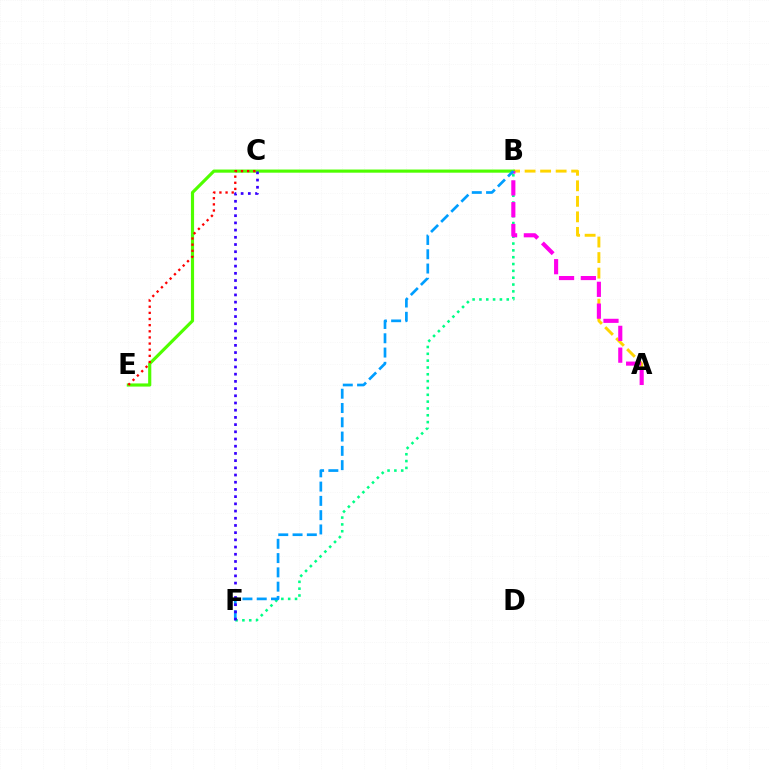{('B', 'F'): [{'color': '#00ff86', 'line_style': 'dotted', 'thickness': 1.86}, {'color': '#009eff', 'line_style': 'dashed', 'thickness': 1.94}], ('A', 'B'): [{'color': '#ffd500', 'line_style': 'dashed', 'thickness': 2.11}, {'color': '#ff00ed', 'line_style': 'dashed', 'thickness': 2.96}], ('B', 'E'): [{'color': '#4fff00', 'line_style': 'solid', 'thickness': 2.27}], ('C', 'E'): [{'color': '#ff0000', 'line_style': 'dotted', 'thickness': 1.67}], ('C', 'F'): [{'color': '#3700ff', 'line_style': 'dotted', 'thickness': 1.96}]}